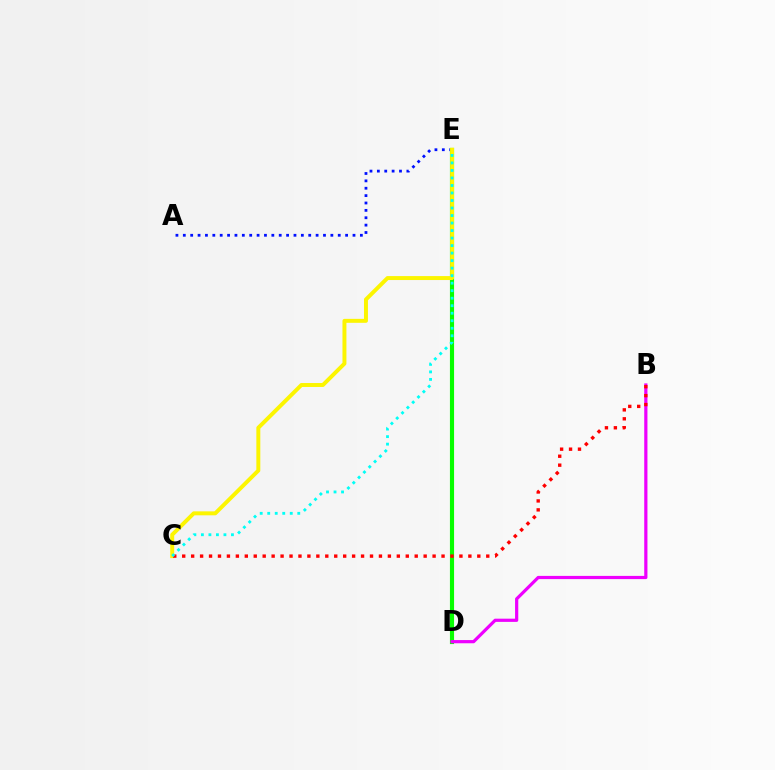{('A', 'E'): [{'color': '#0010ff', 'line_style': 'dotted', 'thickness': 2.0}], ('D', 'E'): [{'color': '#08ff00', 'line_style': 'solid', 'thickness': 2.97}], ('C', 'E'): [{'color': '#fcf500', 'line_style': 'solid', 'thickness': 2.85}, {'color': '#00fff6', 'line_style': 'dotted', 'thickness': 2.04}], ('B', 'D'): [{'color': '#ee00ff', 'line_style': 'solid', 'thickness': 2.31}], ('B', 'C'): [{'color': '#ff0000', 'line_style': 'dotted', 'thickness': 2.43}]}